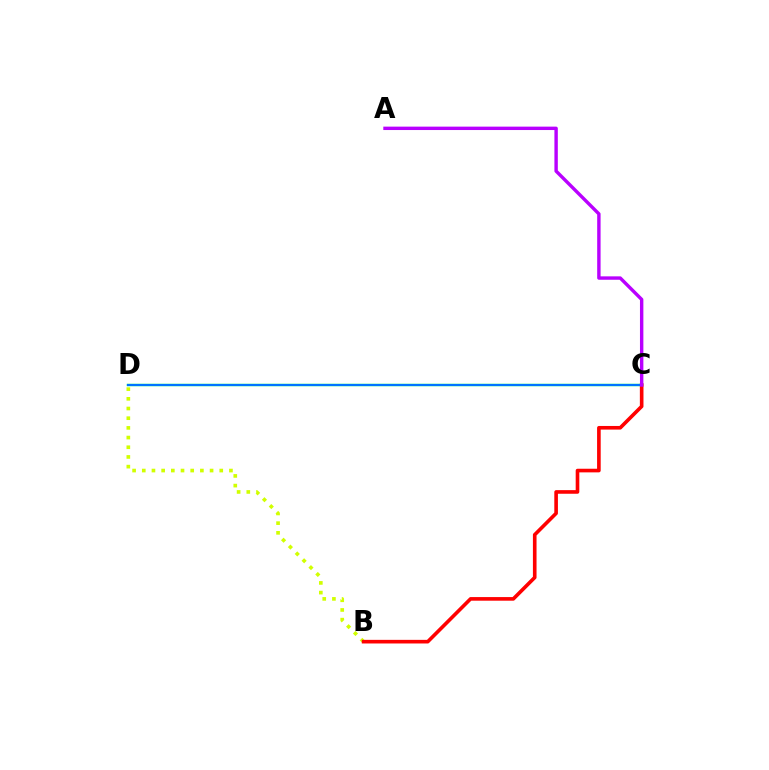{('C', 'D'): [{'color': '#00ff5c', 'line_style': 'solid', 'thickness': 1.75}, {'color': '#0074ff', 'line_style': 'solid', 'thickness': 1.51}], ('B', 'D'): [{'color': '#d1ff00', 'line_style': 'dotted', 'thickness': 2.63}], ('B', 'C'): [{'color': '#ff0000', 'line_style': 'solid', 'thickness': 2.61}], ('A', 'C'): [{'color': '#b900ff', 'line_style': 'solid', 'thickness': 2.45}]}